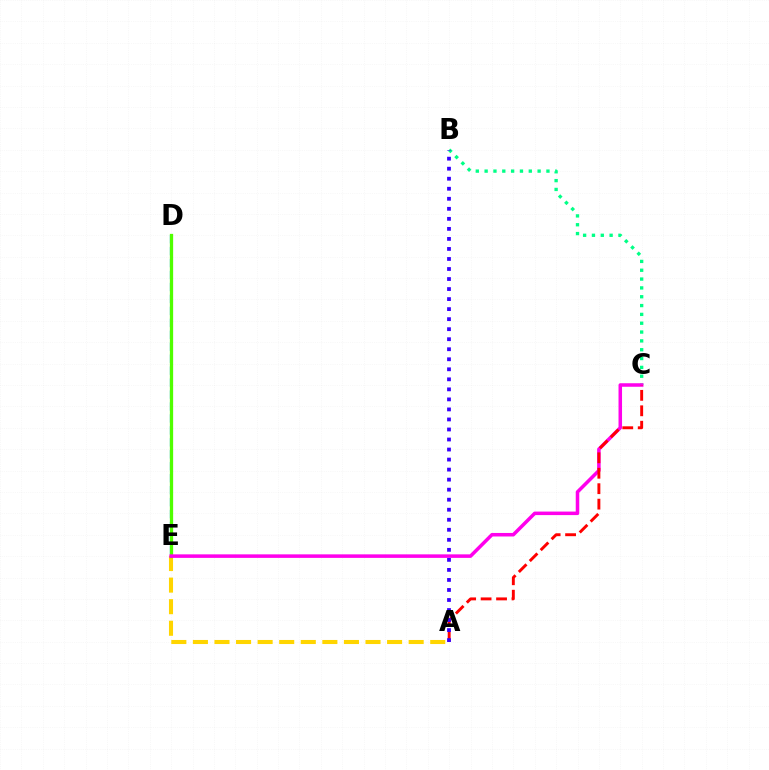{('A', 'E'): [{'color': '#ffd500', 'line_style': 'dashed', 'thickness': 2.93}], ('B', 'C'): [{'color': '#00ff86', 'line_style': 'dotted', 'thickness': 2.4}], ('D', 'E'): [{'color': '#009eff', 'line_style': 'dashed', 'thickness': 1.62}, {'color': '#4fff00', 'line_style': 'solid', 'thickness': 2.36}], ('C', 'E'): [{'color': '#ff00ed', 'line_style': 'solid', 'thickness': 2.54}], ('A', 'C'): [{'color': '#ff0000', 'line_style': 'dashed', 'thickness': 2.1}], ('A', 'B'): [{'color': '#3700ff', 'line_style': 'dotted', 'thickness': 2.73}]}